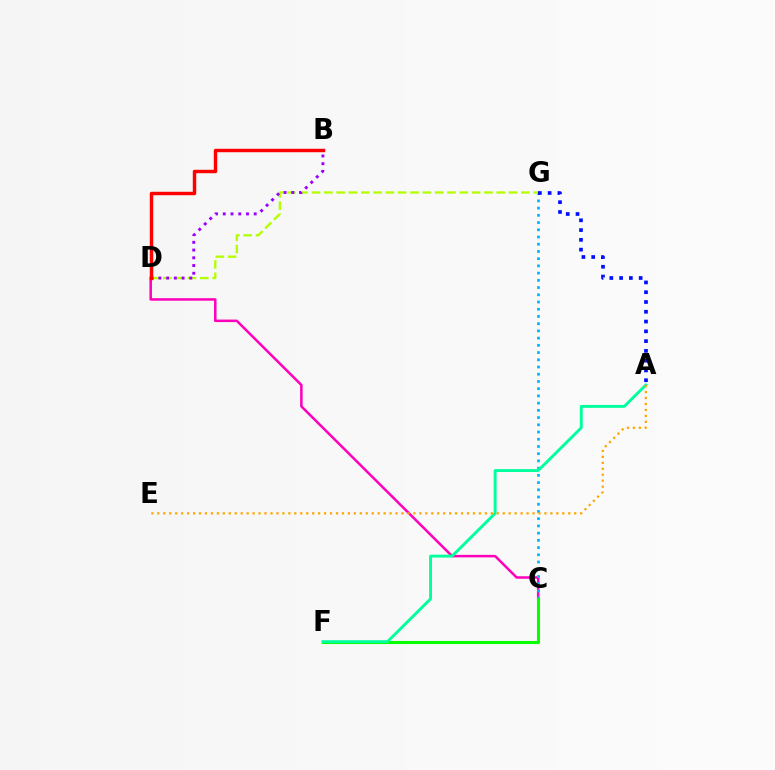{('C', 'D'): [{'color': '#ff00bd', 'line_style': 'solid', 'thickness': 1.81}], ('C', 'G'): [{'color': '#00b5ff', 'line_style': 'dotted', 'thickness': 1.96}], ('C', 'F'): [{'color': '#08ff00', 'line_style': 'solid', 'thickness': 2.22}], ('A', 'F'): [{'color': '#00ff9d', 'line_style': 'solid', 'thickness': 2.09}], ('D', 'G'): [{'color': '#b3ff00', 'line_style': 'dashed', 'thickness': 1.67}], ('B', 'D'): [{'color': '#9b00ff', 'line_style': 'dotted', 'thickness': 2.1}, {'color': '#ff0000', 'line_style': 'solid', 'thickness': 2.48}], ('A', 'E'): [{'color': '#ffa500', 'line_style': 'dotted', 'thickness': 1.62}], ('A', 'G'): [{'color': '#0010ff', 'line_style': 'dotted', 'thickness': 2.66}]}